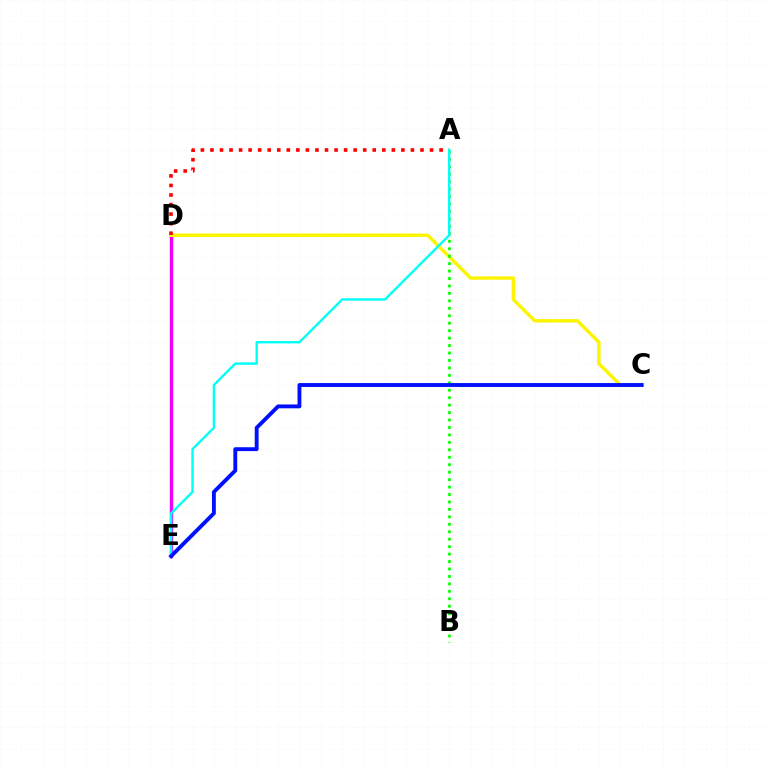{('D', 'E'): [{'color': '#ee00ff', 'line_style': 'solid', 'thickness': 2.45}], ('C', 'D'): [{'color': '#fcf500', 'line_style': 'solid', 'thickness': 2.45}], ('A', 'D'): [{'color': '#ff0000', 'line_style': 'dotted', 'thickness': 2.59}], ('A', 'B'): [{'color': '#08ff00', 'line_style': 'dotted', 'thickness': 2.02}], ('A', 'E'): [{'color': '#00fff6', 'line_style': 'solid', 'thickness': 1.71}], ('C', 'E'): [{'color': '#0010ff', 'line_style': 'solid', 'thickness': 2.79}]}